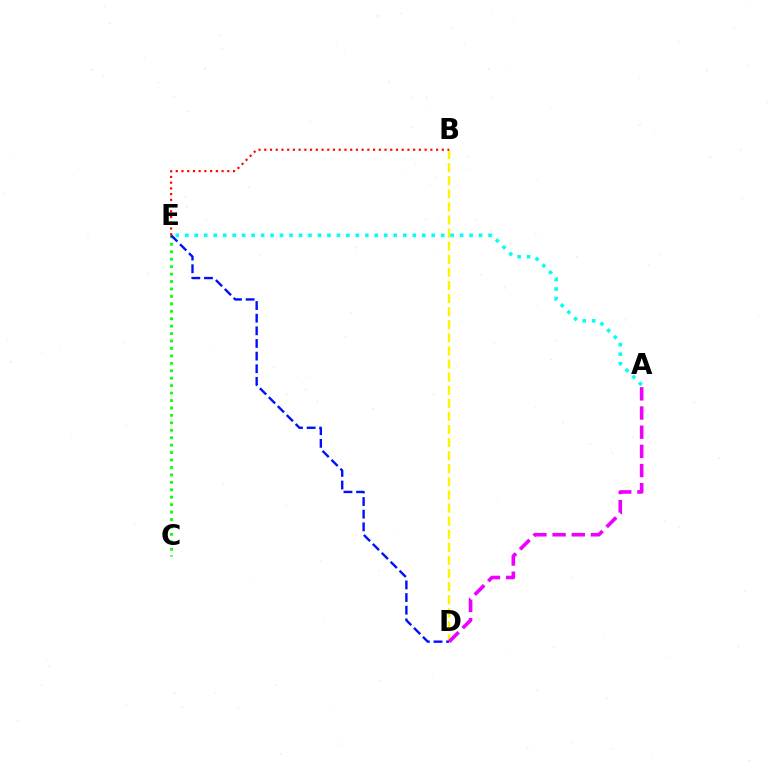{('B', 'D'): [{'color': '#fcf500', 'line_style': 'dashed', 'thickness': 1.78}], ('C', 'E'): [{'color': '#08ff00', 'line_style': 'dotted', 'thickness': 2.02}], ('D', 'E'): [{'color': '#0010ff', 'line_style': 'dashed', 'thickness': 1.72}], ('A', 'D'): [{'color': '#ee00ff', 'line_style': 'dashed', 'thickness': 2.61}], ('A', 'E'): [{'color': '#00fff6', 'line_style': 'dotted', 'thickness': 2.57}], ('B', 'E'): [{'color': '#ff0000', 'line_style': 'dotted', 'thickness': 1.56}]}